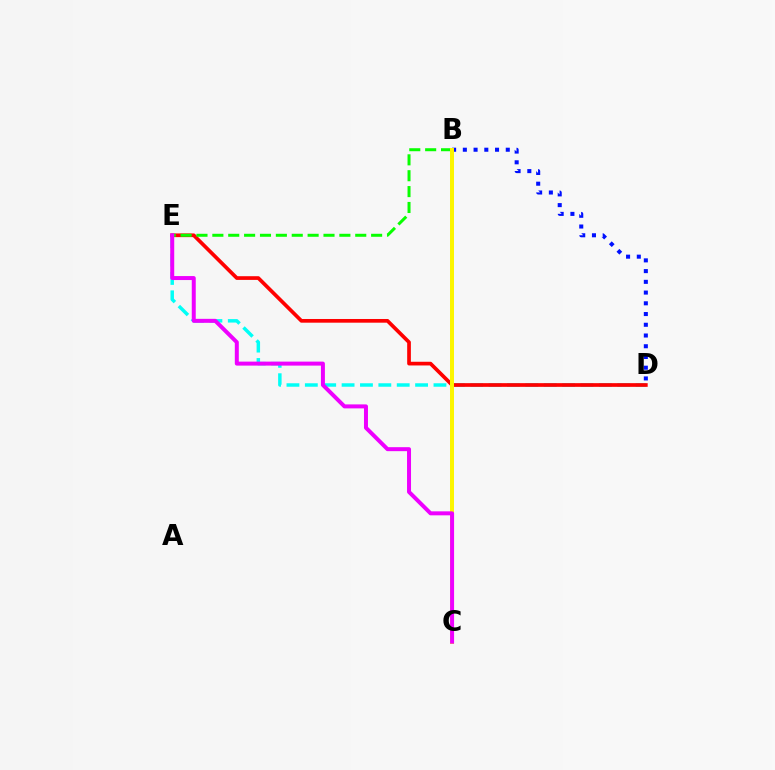{('D', 'E'): [{'color': '#00fff6', 'line_style': 'dashed', 'thickness': 2.5}, {'color': '#ff0000', 'line_style': 'solid', 'thickness': 2.66}], ('B', 'D'): [{'color': '#0010ff', 'line_style': 'dotted', 'thickness': 2.92}], ('B', 'E'): [{'color': '#08ff00', 'line_style': 'dashed', 'thickness': 2.16}], ('B', 'C'): [{'color': '#fcf500', 'line_style': 'solid', 'thickness': 2.87}], ('C', 'E'): [{'color': '#ee00ff', 'line_style': 'solid', 'thickness': 2.87}]}